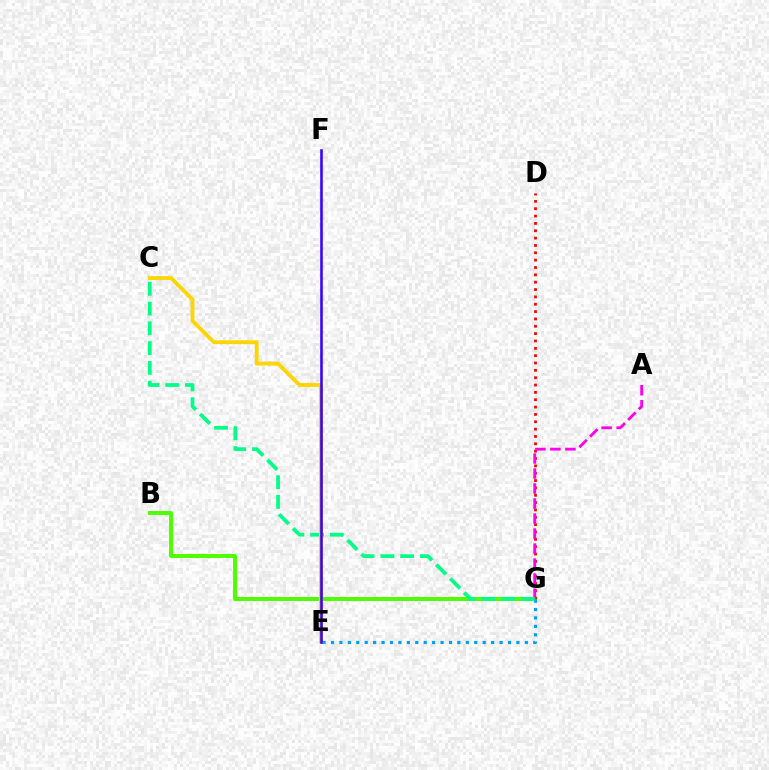{('B', 'G'): [{'color': '#4fff00', 'line_style': 'solid', 'thickness': 2.85}], ('D', 'G'): [{'color': '#ff0000', 'line_style': 'dotted', 'thickness': 2.0}], ('E', 'G'): [{'color': '#009eff', 'line_style': 'dotted', 'thickness': 2.29}], ('A', 'G'): [{'color': '#ff00ed', 'line_style': 'dashed', 'thickness': 2.04}], ('C', 'G'): [{'color': '#00ff86', 'line_style': 'dashed', 'thickness': 2.69}], ('C', 'E'): [{'color': '#ffd500', 'line_style': 'solid', 'thickness': 2.76}], ('E', 'F'): [{'color': '#3700ff', 'line_style': 'solid', 'thickness': 1.85}]}